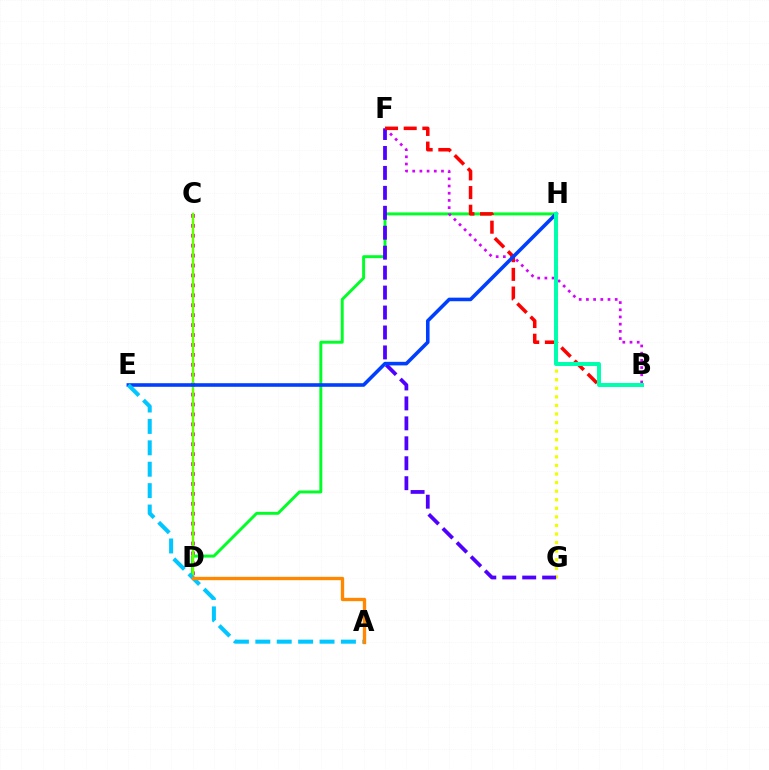{('G', 'H'): [{'color': '#eeff00', 'line_style': 'dotted', 'thickness': 2.33}], ('C', 'D'): [{'color': '#ff00a0', 'line_style': 'dotted', 'thickness': 2.7}, {'color': '#66ff00', 'line_style': 'solid', 'thickness': 1.76}], ('D', 'H'): [{'color': '#00ff27', 'line_style': 'solid', 'thickness': 2.12}], ('B', 'F'): [{'color': '#d600ff', 'line_style': 'dotted', 'thickness': 1.96}, {'color': '#ff0000', 'line_style': 'dashed', 'thickness': 2.54}], ('F', 'G'): [{'color': '#4f00ff', 'line_style': 'dashed', 'thickness': 2.71}], ('E', 'H'): [{'color': '#003fff', 'line_style': 'solid', 'thickness': 2.58}], ('A', 'E'): [{'color': '#00c7ff', 'line_style': 'dashed', 'thickness': 2.91}], ('B', 'H'): [{'color': '#00ffaf', 'line_style': 'solid', 'thickness': 2.89}], ('A', 'D'): [{'color': '#ff8800', 'line_style': 'solid', 'thickness': 2.41}]}